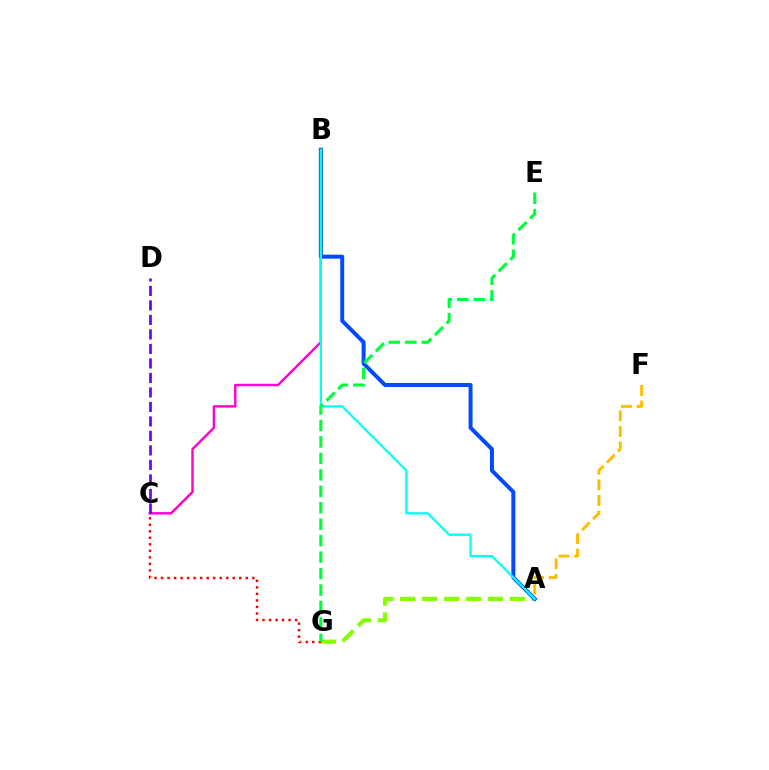{('B', 'C'): [{'color': '#ff00cf', 'line_style': 'solid', 'thickness': 1.74}], ('A', 'G'): [{'color': '#84ff00', 'line_style': 'dashed', 'thickness': 2.98}], ('C', 'G'): [{'color': '#ff0000', 'line_style': 'dotted', 'thickness': 1.77}], ('C', 'D'): [{'color': '#7200ff', 'line_style': 'dashed', 'thickness': 1.97}], ('A', 'B'): [{'color': '#004bff', 'line_style': 'solid', 'thickness': 2.86}, {'color': '#00fff6', 'line_style': 'solid', 'thickness': 1.63}], ('E', 'G'): [{'color': '#00ff39', 'line_style': 'dashed', 'thickness': 2.24}], ('A', 'F'): [{'color': '#ffbd00', 'line_style': 'dashed', 'thickness': 2.12}]}